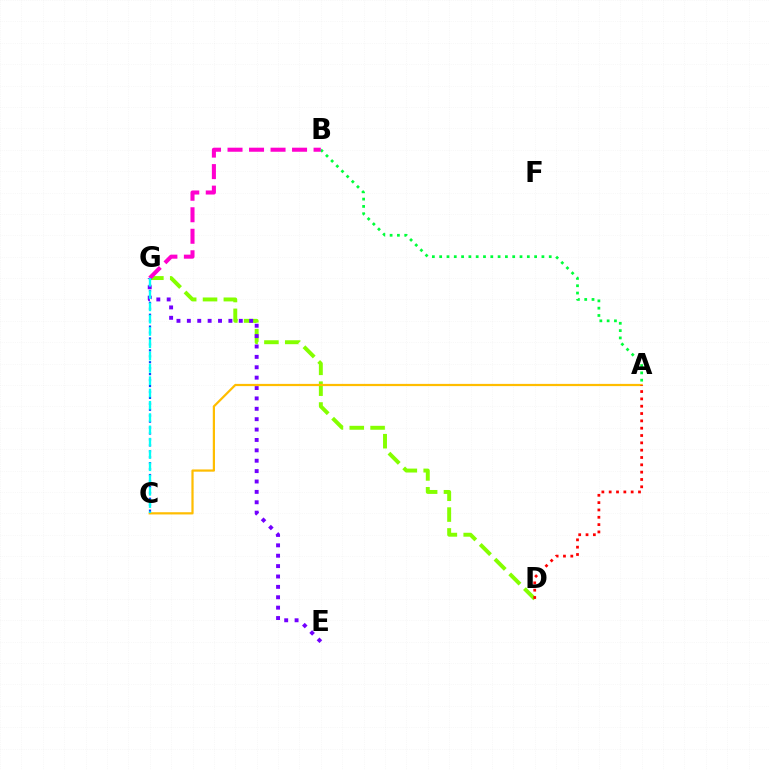{('D', 'G'): [{'color': '#84ff00', 'line_style': 'dashed', 'thickness': 2.83}], ('A', 'B'): [{'color': '#00ff39', 'line_style': 'dotted', 'thickness': 1.98}], ('E', 'G'): [{'color': '#7200ff', 'line_style': 'dotted', 'thickness': 2.82}], ('A', 'C'): [{'color': '#ffbd00', 'line_style': 'solid', 'thickness': 1.6}], ('B', 'G'): [{'color': '#ff00cf', 'line_style': 'dashed', 'thickness': 2.92}], ('C', 'G'): [{'color': '#004bff', 'line_style': 'dotted', 'thickness': 1.61}, {'color': '#00fff6', 'line_style': 'dashed', 'thickness': 1.67}], ('A', 'D'): [{'color': '#ff0000', 'line_style': 'dotted', 'thickness': 1.99}]}